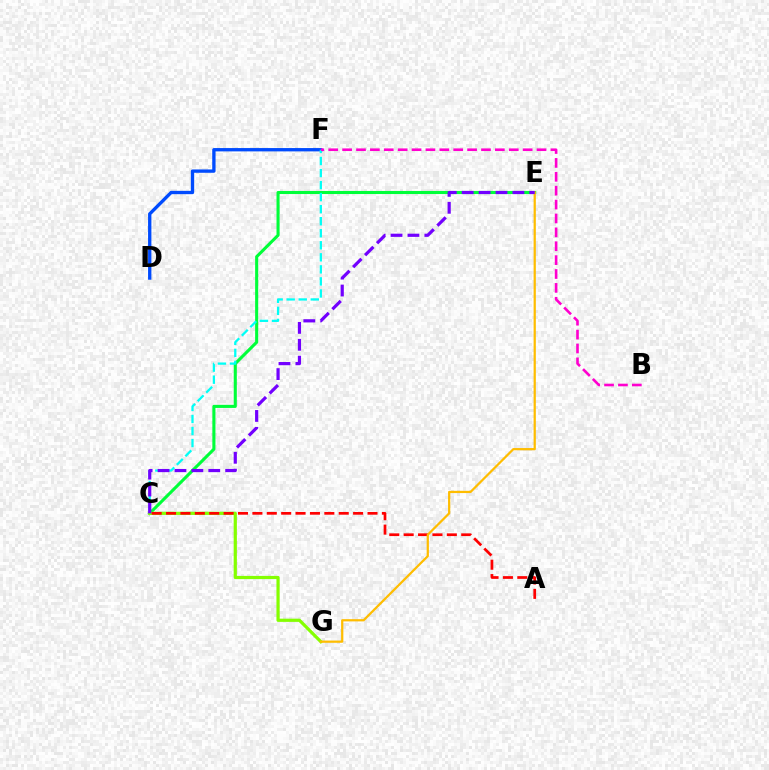{('C', 'E'): [{'color': '#00ff39', 'line_style': 'solid', 'thickness': 2.22}, {'color': '#7200ff', 'line_style': 'dashed', 'thickness': 2.3}], ('D', 'F'): [{'color': '#004bff', 'line_style': 'solid', 'thickness': 2.4}], ('C', 'F'): [{'color': '#00fff6', 'line_style': 'dashed', 'thickness': 1.64}], ('C', 'G'): [{'color': '#84ff00', 'line_style': 'solid', 'thickness': 2.31}], ('A', 'C'): [{'color': '#ff0000', 'line_style': 'dashed', 'thickness': 1.95}], ('B', 'F'): [{'color': '#ff00cf', 'line_style': 'dashed', 'thickness': 1.89}], ('E', 'G'): [{'color': '#ffbd00', 'line_style': 'solid', 'thickness': 1.61}]}